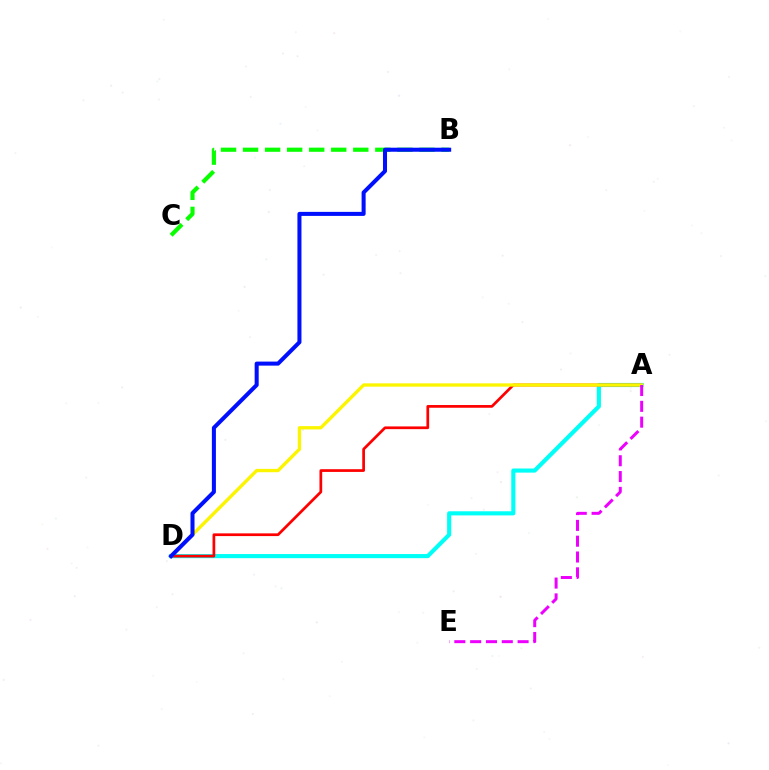{('A', 'D'): [{'color': '#00fff6', 'line_style': 'solid', 'thickness': 2.97}, {'color': '#ff0000', 'line_style': 'solid', 'thickness': 1.96}, {'color': '#fcf500', 'line_style': 'solid', 'thickness': 2.4}], ('B', 'C'): [{'color': '#08ff00', 'line_style': 'dashed', 'thickness': 2.99}], ('A', 'E'): [{'color': '#ee00ff', 'line_style': 'dashed', 'thickness': 2.15}], ('B', 'D'): [{'color': '#0010ff', 'line_style': 'solid', 'thickness': 2.9}]}